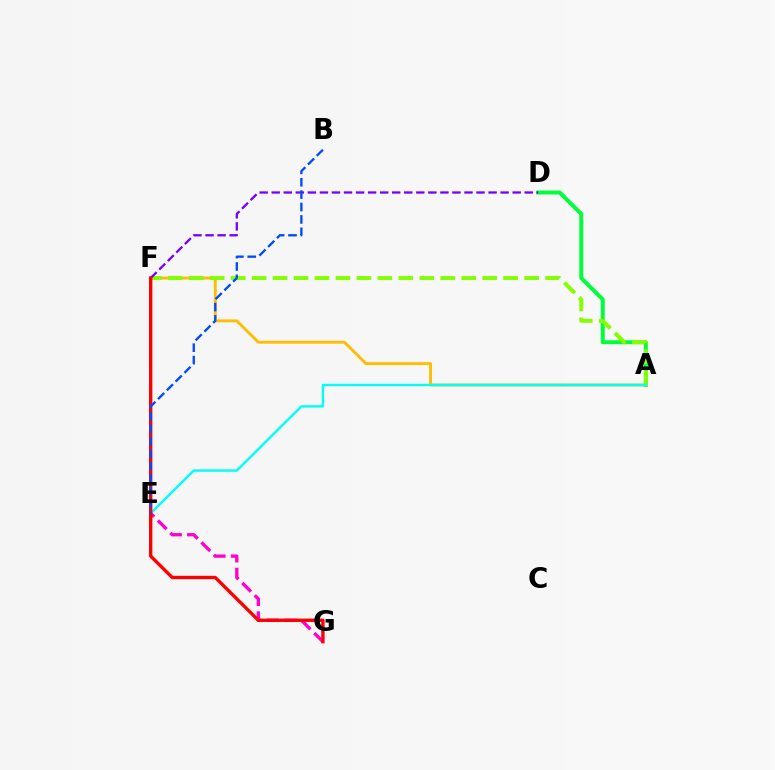{('A', 'D'): [{'color': '#00ff39', 'line_style': 'solid', 'thickness': 2.84}], ('E', 'G'): [{'color': '#ff00cf', 'line_style': 'dashed', 'thickness': 2.38}], ('A', 'F'): [{'color': '#ffbd00', 'line_style': 'solid', 'thickness': 2.07}, {'color': '#84ff00', 'line_style': 'dashed', 'thickness': 2.85}], ('D', 'F'): [{'color': '#7200ff', 'line_style': 'dashed', 'thickness': 1.64}], ('A', 'E'): [{'color': '#00fff6', 'line_style': 'solid', 'thickness': 1.74}], ('F', 'G'): [{'color': '#ff0000', 'line_style': 'solid', 'thickness': 2.41}], ('B', 'E'): [{'color': '#004bff', 'line_style': 'dashed', 'thickness': 1.68}]}